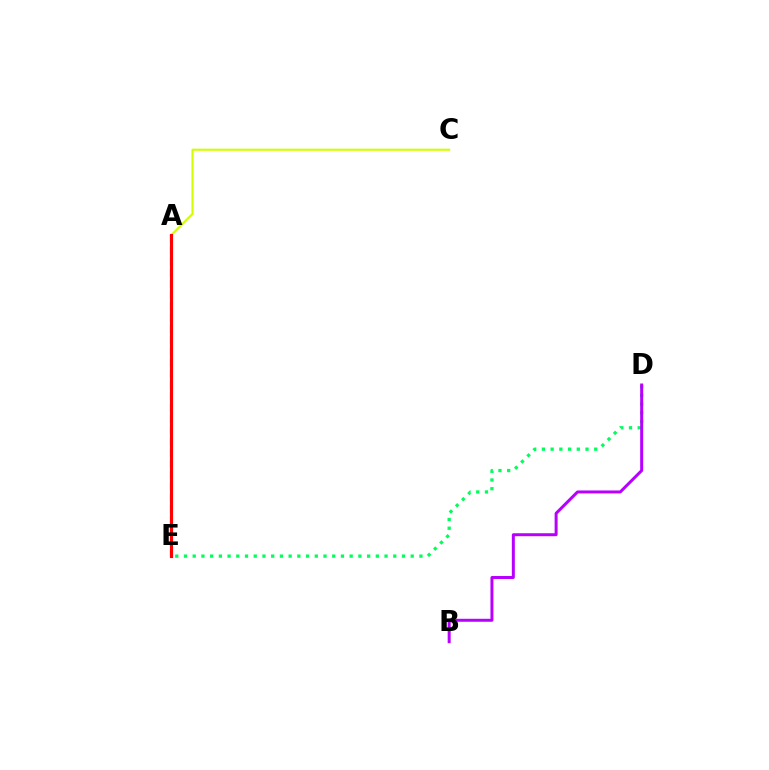{('A', 'C'): [{'color': '#d1ff00', 'line_style': 'solid', 'thickness': 1.53}], ('A', 'E'): [{'color': '#0074ff', 'line_style': 'dashed', 'thickness': 1.53}, {'color': '#ff0000', 'line_style': 'solid', 'thickness': 2.26}], ('D', 'E'): [{'color': '#00ff5c', 'line_style': 'dotted', 'thickness': 2.37}], ('B', 'D'): [{'color': '#b900ff', 'line_style': 'solid', 'thickness': 2.15}]}